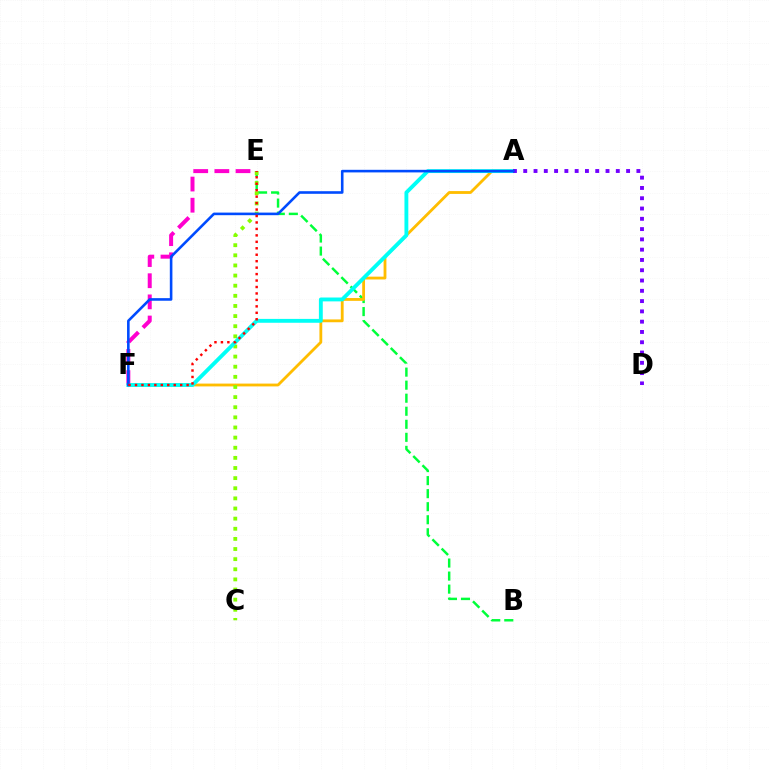{('E', 'F'): [{'color': '#ff00cf', 'line_style': 'dashed', 'thickness': 2.87}, {'color': '#ff0000', 'line_style': 'dotted', 'thickness': 1.75}], ('B', 'E'): [{'color': '#00ff39', 'line_style': 'dashed', 'thickness': 1.77}], ('A', 'F'): [{'color': '#ffbd00', 'line_style': 'solid', 'thickness': 2.03}, {'color': '#00fff6', 'line_style': 'solid', 'thickness': 2.78}, {'color': '#004bff', 'line_style': 'solid', 'thickness': 1.87}], ('C', 'E'): [{'color': '#84ff00', 'line_style': 'dotted', 'thickness': 2.75}], ('A', 'D'): [{'color': '#7200ff', 'line_style': 'dotted', 'thickness': 2.79}]}